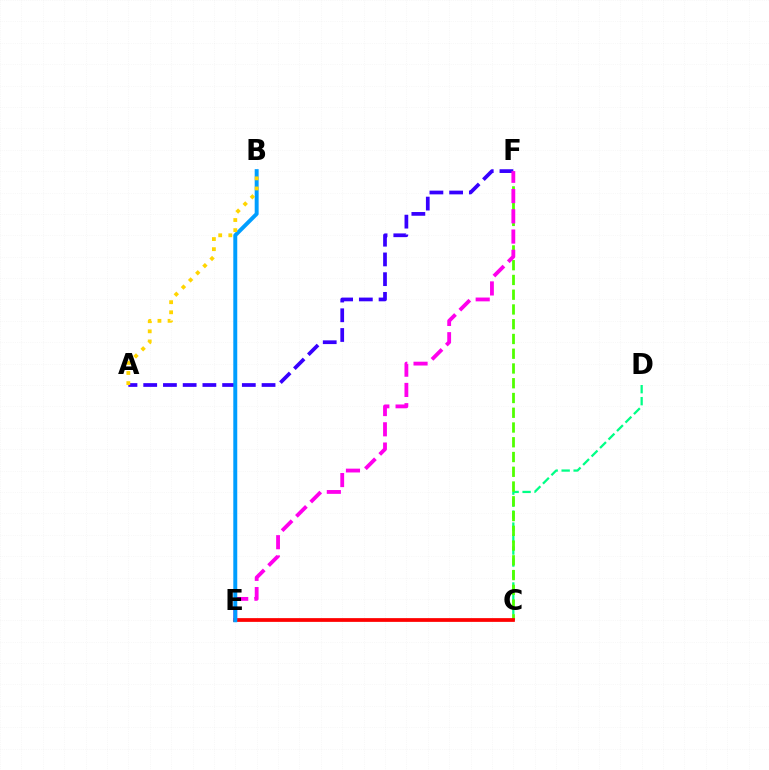{('C', 'D'): [{'color': '#00ff86', 'line_style': 'dashed', 'thickness': 1.63}], ('C', 'F'): [{'color': '#4fff00', 'line_style': 'dashed', 'thickness': 2.0}], ('A', 'F'): [{'color': '#3700ff', 'line_style': 'dashed', 'thickness': 2.68}], ('C', 'E'): [{'color': '#ff0000', 'line_style': 'solid', 'thickness': 2.69}], ('E', 'F'): [{'color': '#ff00ed', 'line_style': 'dashed', 'thickness': 2.75}], ('B', 'E'): [{'color': '#009eff', 'line_style': 'solid', 'thickness': 2.84}], ('A', 'B'): [{'color': '#ffd500', 'line_style': 'dotted', 'thickness': 2.75}]}